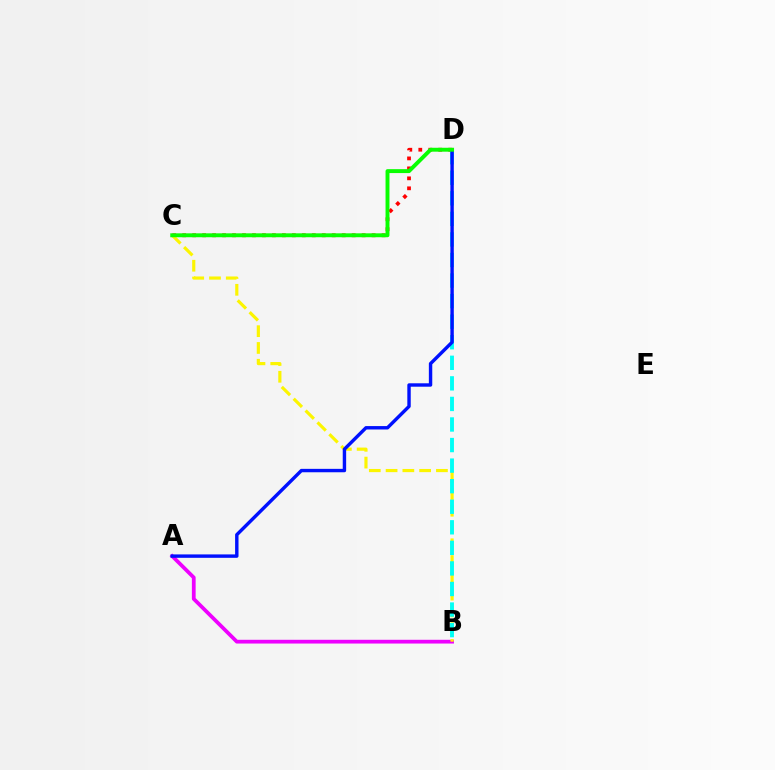{('A', 'B'): [{'color': '#ee00ff', 'line_style': 'solid', 'thickness': 2.7}], ('C', 'D'): [{'color': '#ff0000', 'line_style': 'dotted', 'thickness': 2.71}, {'color': '#08ff00', 'line_style': 'solid', 'thickness': 2.82}], ('B', 'C'): [{'color': '#fcf500', 'line_style': 'dashed', 'thickness': 2.28}], ('B', 'D'): [{'color': '#00fff6', 'line_style': 'dashed', 'thickness': 2.79}], ('A', 'D'): [{'color': '#0010ff', 'line_style': 'solid', 'thickness': 2.46}]}